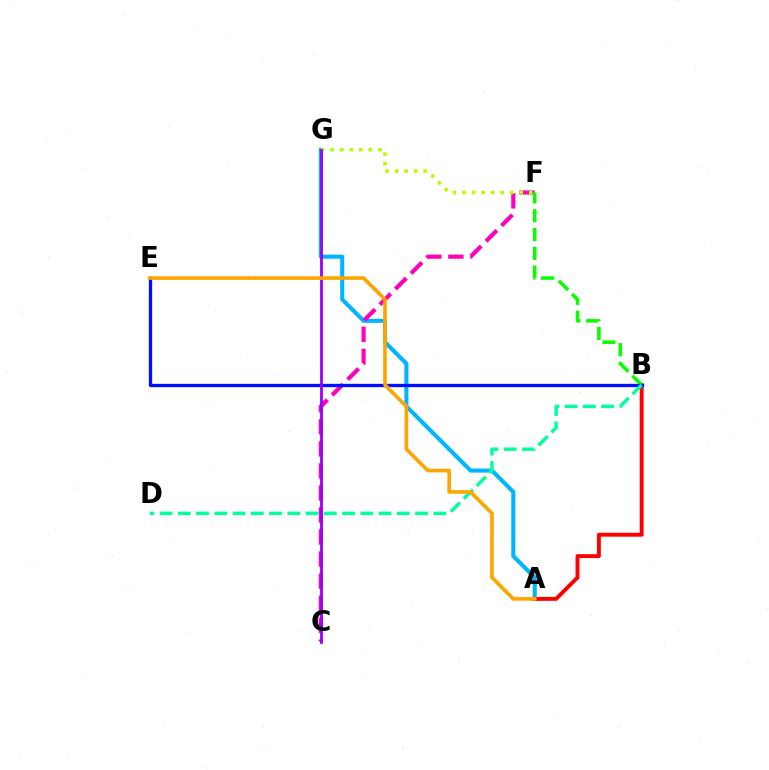{('A', 'G'): [{'color': '#00b5ff', 'line_style': 'solid', 'thickness': 2.93}], ('C', 'F'): [{'color': '#ff00bd', 'line_style': 'dashed', 'thickness': 3.0}], ('A', 'B'): [{'color': '#ff0000', 'line_style': 'solid', 'thickness': 2.82}], ('F', 'G'): [{'color': '#b3ff00', 'line_style': 'dotted', 'thickness': 2.59}], ('B', 'F'): [{'color': '#08ff00', 'line_style': 'dashed', 'thickness': 2.56}], ('B', 'E'): [{'color': '#0010ff', 'line_style': 'solid', 'thickness': 2.39}], ('C', 'G'): [{'color': '#9b00ff', 'line_style': 'solid', 'thickness': 2.02}], ('B', 'D'): [{'color': '#00ff9d', 'line_style': 'dashed', 'thickness': 2.48}], ('A', 'E'): [{'color': '#ffa500', 'line_style': 'solid', 'thickness': 2.62}]}